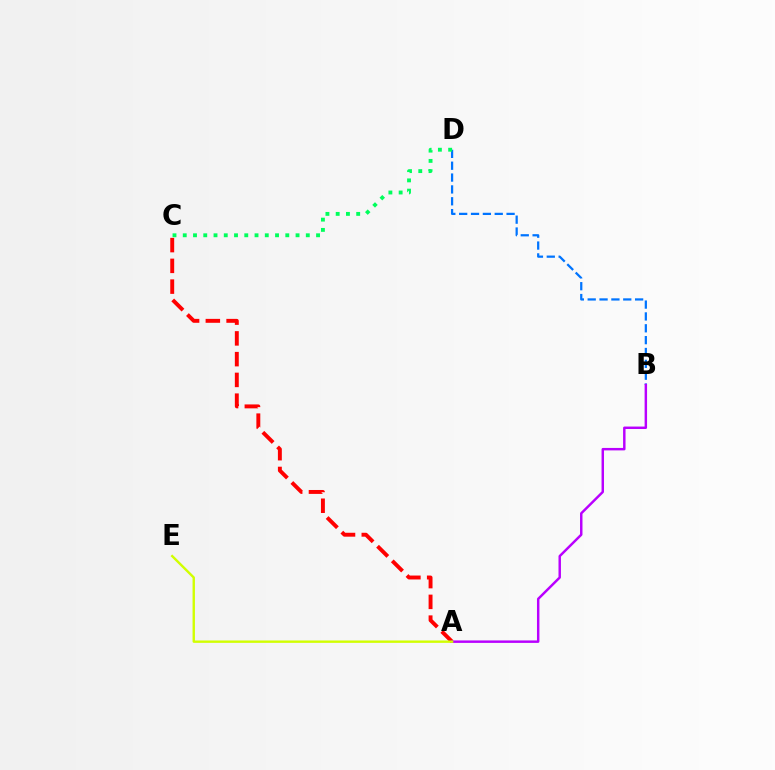{('B', 'D'): [{'color': '#0074ff', 'line_style': 'dashed', 'thickness': 1.61}], ('A', 'C'): [{'color': '#ff0000', 'line_style': 'dashed', 'thickness': 2.82}], ('A', 'B'): [{'color': '#b900ff', 'line_style': 'solid', 'thickness': 1.77}], ('C', 'D'): [{'color': '#00ff5c', 'line_style': 'dotted', 'thickness': 2.79}], ('A', 'E'): [{'color': '#d1ff00', 'line_style': 'solid', 'thickness': 1.72}]}